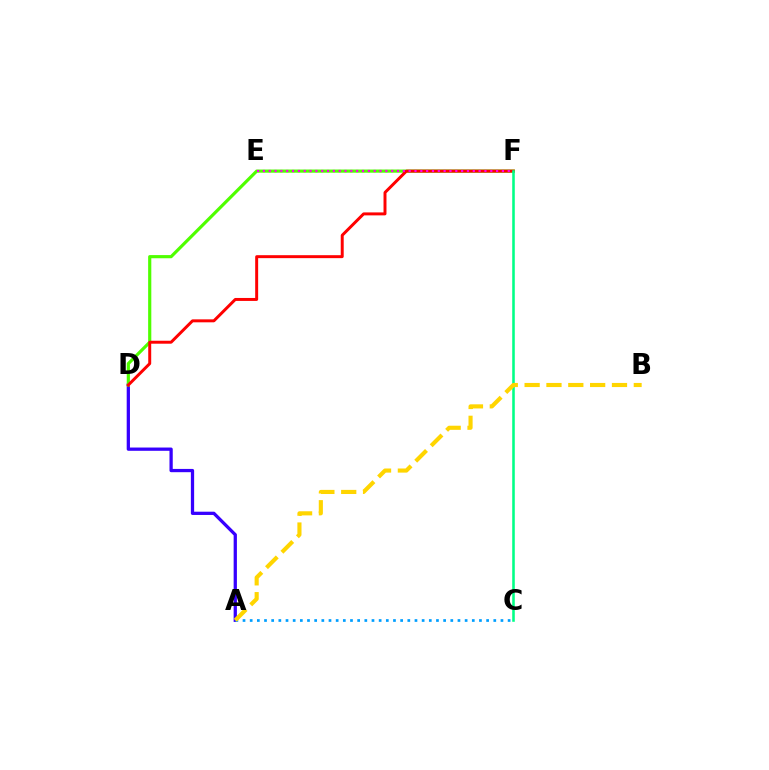{('A', 'D'): [{'color': '#3700ff', 'line_style': 'solid', 'thickness': 2.35}], ('D', 'F'): [{'color': '#4fff00', 'line_style': 'solid', 'thickness': 2.28}, {'color': '#ff0000', 'line_style': 'solid', 'thickness': 2.13}], ('A', 'C'): [{'color': '#009eff', 'line_style': 'dotted', 'thickness': 1.95}], ('C', 'F'): [{'color': '#00ff86', 'line_style': 'solid', 'thickness': 1.85}], ('A', 'B'): [{'color': '#ffd500', 'line_style': 'dashed', 'thickness': 2.97}], ('E', 'F'): [{'color': '#ff00ed', 'line_style': 'dotted', 'thickness': 1.58}]}